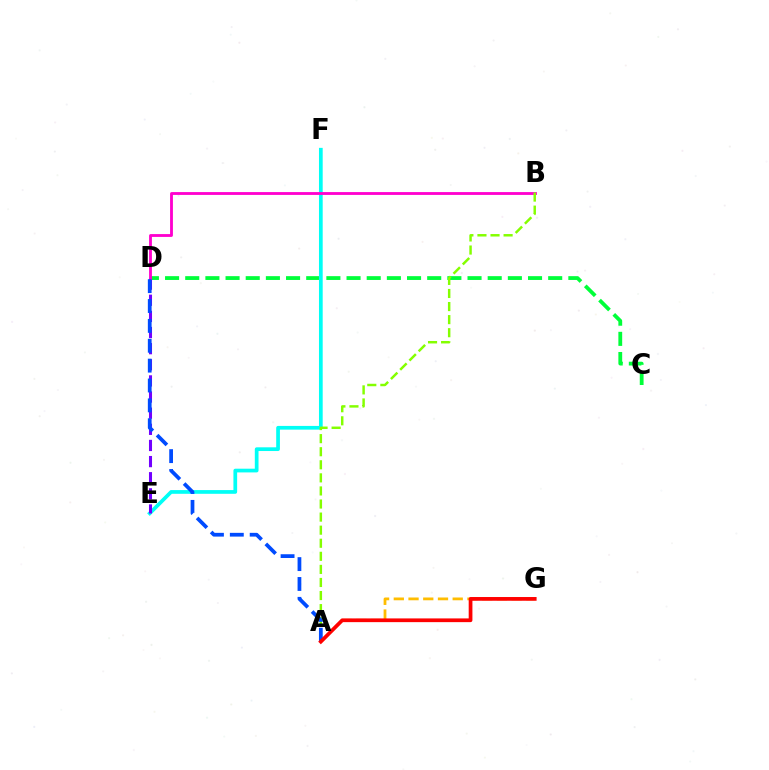{('C', 'D'): [{'color': '#00ff39', 'line_style': 'dashed', 'thickness': 2.74}], ('E', 'F'): [{'color': '#00fff6', 'line_style': 'solid', 'thickness': 2.67}], ('A', 'G'): [{'color': '#ffbd00', 'line_style': 'dashed', 'thickness': 2.0}, {'color': '#ff0000', 'line_style': 'solid', 'thickness': 2.68}], ('D', 'E'): [{'color': '#7200ff', 'line_style': 'dashed', 'thickness': 2.19}], ('B', 'D'): [{'color': '#ff00cf', 'line_style': 'solid', 'thickness': 2.04}], ('A', 'B'): [{'color': '#84ff00', 'line_style': 'dashed', 'thickness': 1.78}], ('A', 'D'): [{'color': '#004bff', 'line_style': 'dashed', 'thickness': 2.7}]}